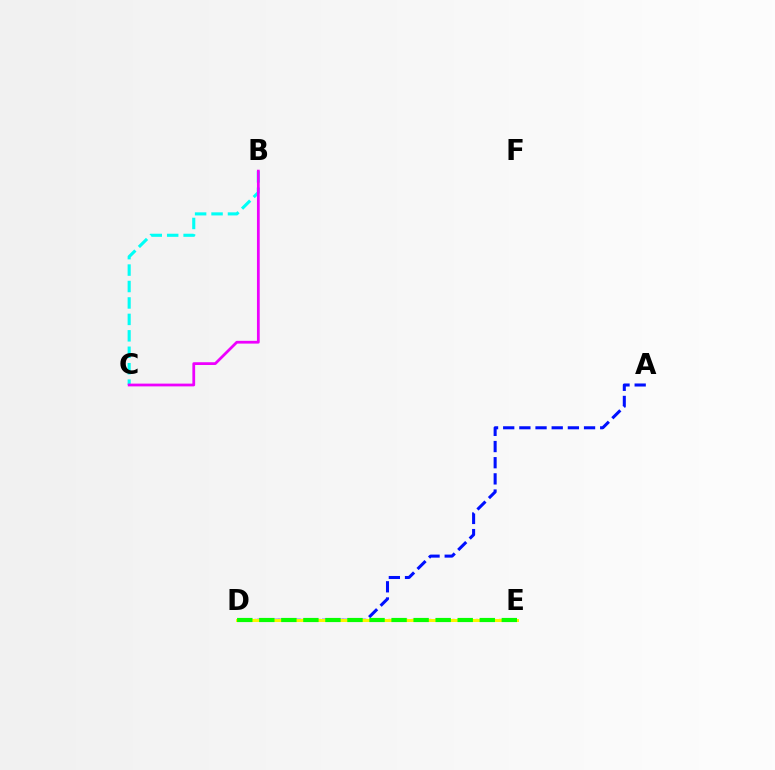{('D', 'E'): [{'color': '#ff0000', 'line_style': 'dotted', 'thickness': 1.58}, {'color': '#fcf500', 'line_style': 'solid', 'thickness': 2.16}, {'color': '#08ff00', 'line_style': 'dashed', 'thickness': 2.99}], ('A', 'D'): [{'color': '#0010ff', 'line_style': 'dashed', 'thickness': 2.2}], ('B', 'C'): [{'color': '#00fff6', 'line_style': 'dashed', 'thickness': 2.23}, {'color': '#ee00ff', 'line_style': 'solid', 'thickness': 1.99}]}